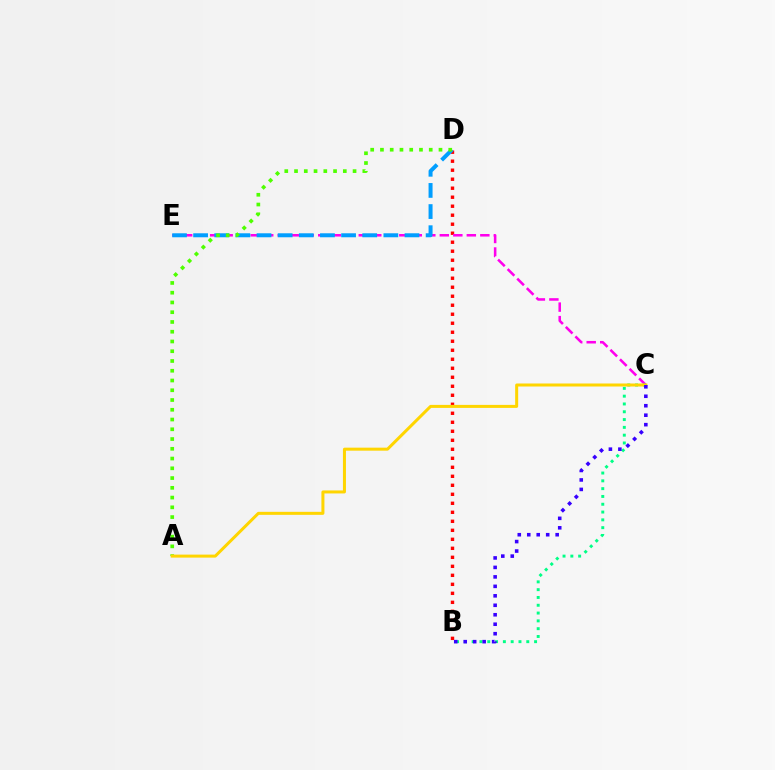{('B', 'D'): [{'color': '#ff0000', 'line_style': 'dotted', 'thickness': 2.45}], ('C', 'E'): [{'color': '#ff00ed', 'line_style': 'dashed', 'thickness': 1.84}], ('D', 'E'): [{'color': '#009eff', 'line_style': 'dashed', 'thickness': 2.87}], ('A', 'D'): [{'color': '#4fff00', 'line_style': 'dotted', 'thickness': 2.65}], ('B', 'C'): [{'color': '#00ff86', 'line_style': 'dotted', 'thickness': 2.12}, {'color': '#3700ff', 'line_style': 'dotted', 'thickness': 2.57}], ('A', 'C'): [{'color': '#ffd500', 'line_style': 'solid', 'thickness': 2.17}]}